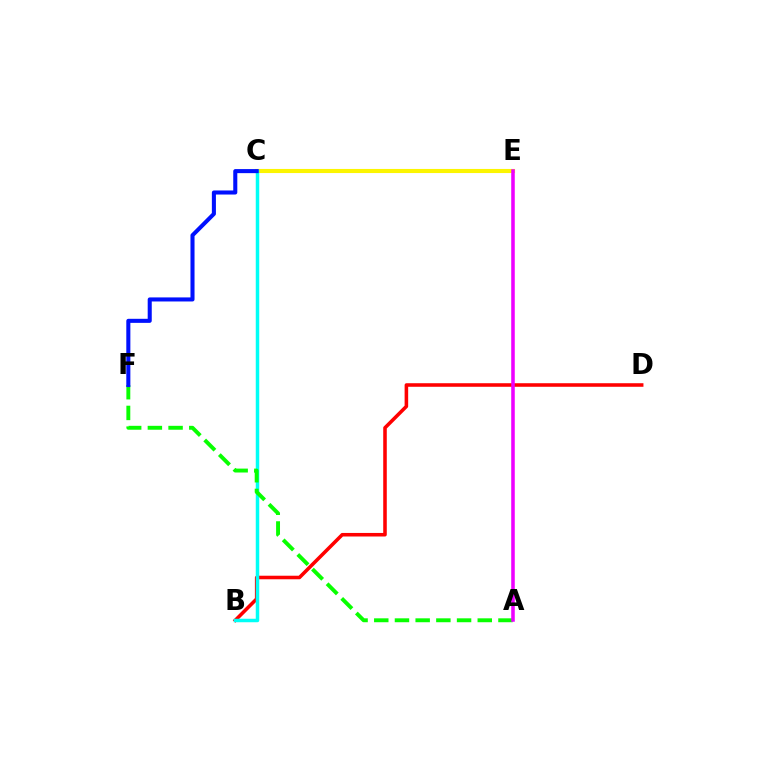{('C', 'E'): [{'color': '#fcf500', 'line_style': 'solid', 'thickness': 2.95}], ('B', 'D'): [{'color': '#ff0000', 'line_style': 'solid', 'thickness': 2.56}], ('B', 'C'): [{'color': '#00fff6', 'line_style': 'solid', 'thickness': 2.51}], ('A', 'F'): [{'color': '#08ff00', 'line_style': 'dashed', 'thickness': 2.81}], ('A', 'E'): [{'color': '#ee00ff', 'line_style': 'solid', 'thickness': 2.55}], ('C', 'F'): [{'color': '#0010ff', 'line_style': 'solid', 'thickness': 2.92}]}